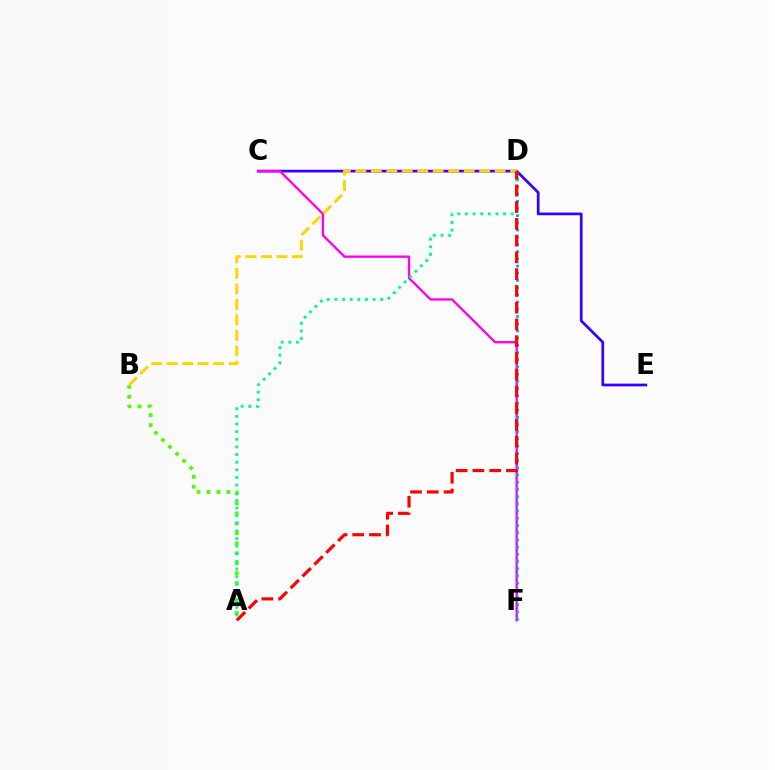{('C', 'E'): [{'color': '#3700ff', 'line_style': 'solid', 'thickness': 1.96}], ('C', 'F'): [{'color': '#ff00ed', 'line_style': 'solid', 'thickness': 1.68}], ('A', 'B'): [{'color': '#4fff00', 'line_style': 'dotted', 'thickness': 2.7}], ('D', 'F'): [{'color': '#009eff', 'line_style': 'dotted', 'thickness': 1.96}], ('A', 'D'): [{'color': '#00ff86', 'line_style': 'dotted', 'thickness': 2.07}, {'color': '#ff0000', 'line_style': 'dashed', 'thickness': 2.28}], ('B', 'D'): [{'color': '#ffd500', 'line_style': 'dashed', 'thickness': 2.1}]}